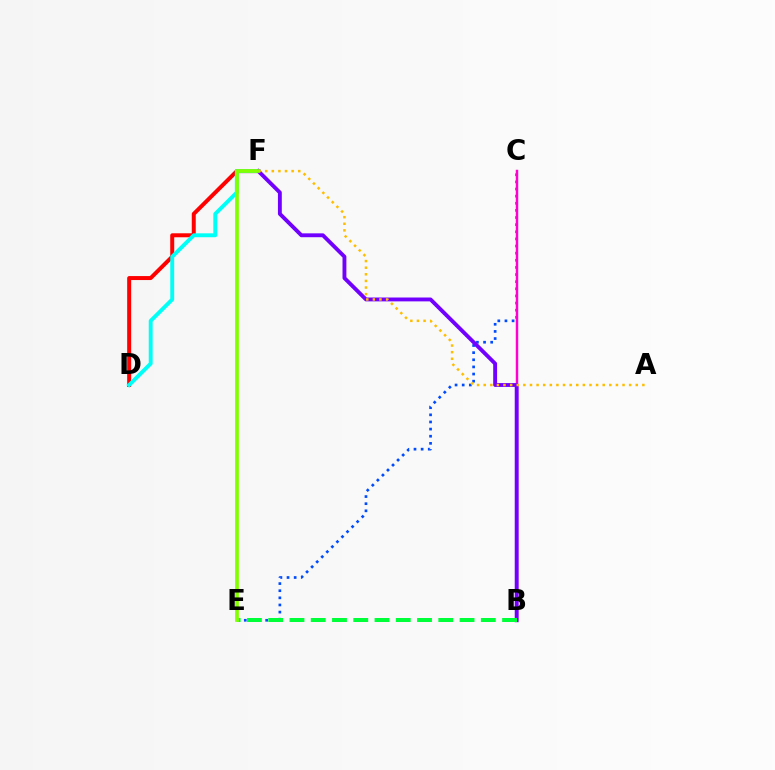{('D', 'F'): [{'color': '#ff0000', 'line_style': 'solid', 'thickness': 2.87}, {'color': '#00fff6', 'line_style': 'solid', 'thickness': 2.81}], ('C', 'E'): [{'color': '#004bff', 'line_style': 'dotted', 'thickness': 1.94}], ('B', 'C'): [{'color': '#ff00cf', 'line_style': 'solid', 'thickness': 1.78}], ('B', 'F'): [{'color': '#7200ff', 'line_style': 'solid', 'thickness': 2.79}], ('A', 'F'): [{'color': '#ffbd00', 'line_style': 'dotted', 'thickness': 1.8}], ('B', 'E'): [{'color': '#00ff39', 'line_style': 'dashed', 'thickness': 2.89}], ('E', 'F'): [{'color': '#84ff00', 'line_style': 'solid', 'thickness': 2.66}]}